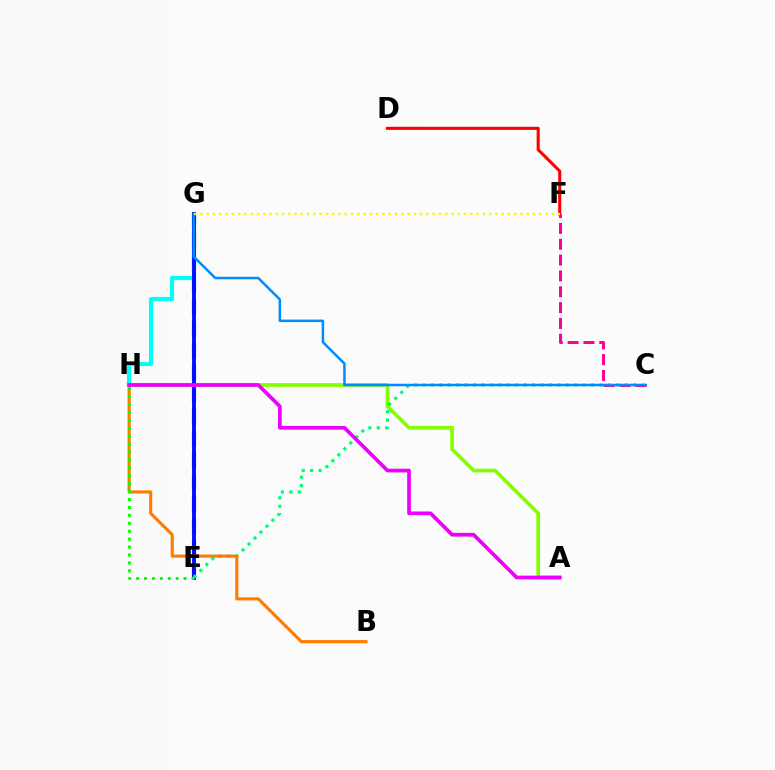{('A', 'H'): [{'color': '#84ff00', 'line_style': 'solid', 'thickness': 2.67}, {'color': '#ee00ff', 'line_style': 'solid', 'thickness': 2.67}], ('E', 'G'): [{'color': '#7200ff', 'line_style': 'dashed', 'thickness': 2.98}, {'color': '#0010ff', 'line_style': 'solid', 'thickness': 2.78}], ('G', 'H'): [{'color': '#00fff6', 'line_style': 'solid', 'thickness': 2.99}], ('C', 'E'): [{'color': '#00ff74', 'line_style': 'dotted', 'thickness': 2.29}], ('D', 'F'): [{'color': '#ff0000', 'line_style': 'solid', 'thickness': 2.21}], ('C', 'F'): [{'color': '#ff0094', 'line_style': 'dashed', 'thickness': 2.15}], ('B', 'H'): [{'color': '#ff7c00', 'line_style': 'solid', 'thickness': 2.25}], ('C', 'G'): [{'color': '#008cff', 'line_style': 'solid', 'thickness': 1.8}], ('E', 'H'): [{'color': '#08ff00', 'line_style': 'dotted', 'thickness': 2.15}], ('F', 'G'): [{'color': '#fcf500', 'line_style': 'dotted', 'thickness': 1.7}]}